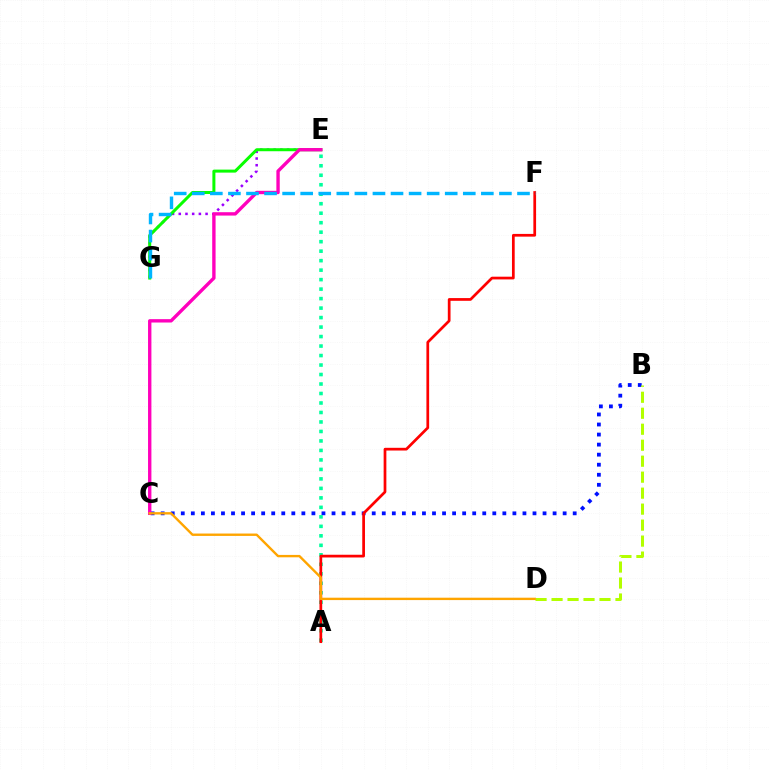{('E', 'G'): [{'color': '#9b00ff', 'line_style': 'dotted', 'thickness': 1.82}, {'color': '#08ff00', 'line_style': 'solid', 'thickness': 2.17}], ('B', 'C'): [{'color': '#0010ff', 'line_style': 'dotted', 'thickness': 2.73}], ('A', 'E'): [{'color': '#00ff9d', 'line_style': 'dotted', 'thickness': 2.58}], ('B', 'D'): [{'color': '#b3ff00', 'line_style': 'dashed', 'thickness': 2.17}], ('C', 'E'): [{'color': '#ff00bd', 'line_style': 'solid', 'thickness': 2.43}], ('A', 'F'): [{'color': '#ff0000', 'line_style': 'solid', 'thickness': 1.96}], ('C', 'D'): [{'color': '#ffa500', 'line_style': 'solid', 'thickness': 1.72}], ('F', 'G'): [{'color': '#00b5ff', 'line_style': 'dashed', 'thickness': 2.45}]}